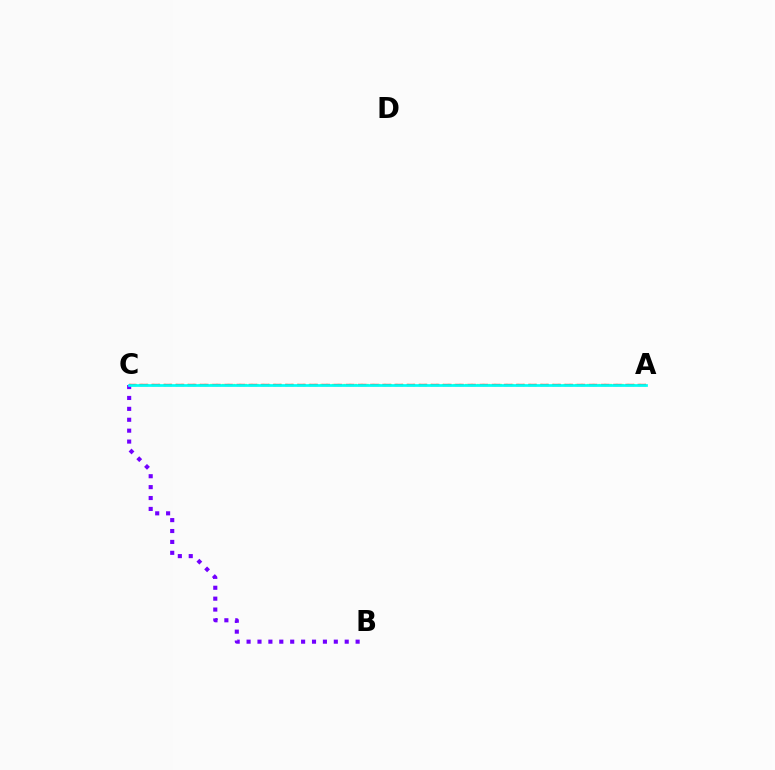{('A', 'C'): [{'color': '#84ff00', 'line_style': 'dotted', 'thickness': 1.57}, {'color': '#ff0000', 'line_style': 'dashed', 'thickness': 1.65}, {'color': '#00fff6', 'line_style': 'solid', 'thickness': 1.96}], ('B', 'C'): [{'color': '#7200ff', 'line_style': 'dotted', 'thickness': 2.96}]}